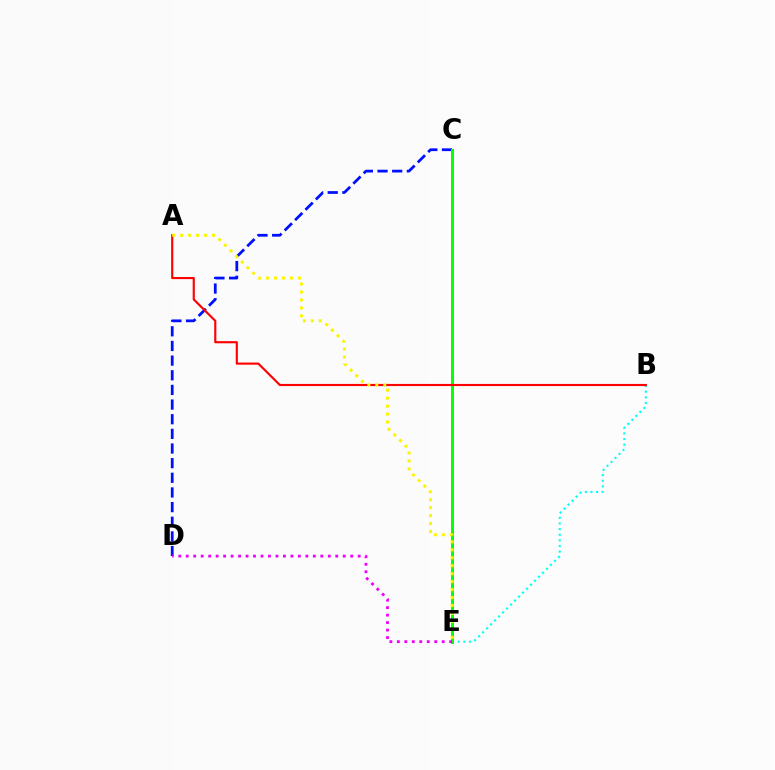{('B', 'E'): [{'color': '#00fff6', 'line_style': 'dotted', 'thickness': 1.53}], ('C', 'D'): [{'color': '#0010ff', 'line_style': 'dashed', 'thickness': 1.99}], ('C', 'E'): [{'color': '#08ff00', 'line_style': 'solid', 'thickness': 2.15}], ('D', 'E'): [{'color': '#ee00ff', 'line_style': 'dotted', 'thickness': 2.03}], ('A', 'B'): [{'color': '#ff0000', 'line_style': 'solid', 'thickness': 1.54}], ('A', 'E'): [{'color': '#fcf500', 'line_style': 'dotted', 'thickness': 2.16}]}